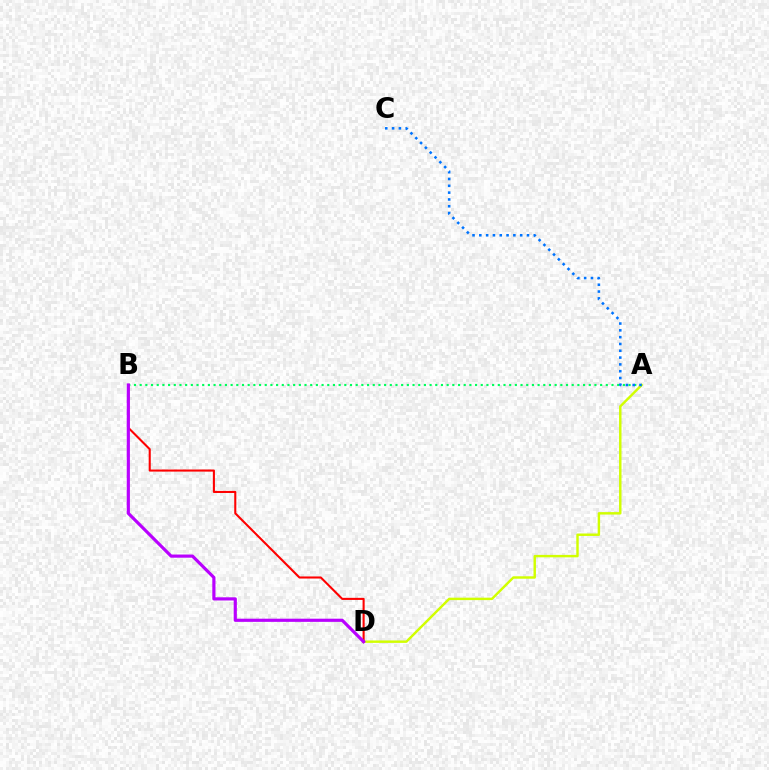{('A', 'D'): [{'color': '#d1ff00', 'line_style': 'solid', 'thickness': 1.75}], ('A', 'B'): [{'color': '#00ff5c', 'line_style': 'dotted', 'thickness': 1.54}], ('B', 'D'): [{'color': '#ff0000', 'line_style': 'solid', 'thickness': 1.5}, {'color': '#b900ff', 'line_style': 'solid', 'thickness': 2.28}], ('A', 'C'): [{'color': '#0074ff', 'line_style': 'dotted', 'thickness': 1.85}]}